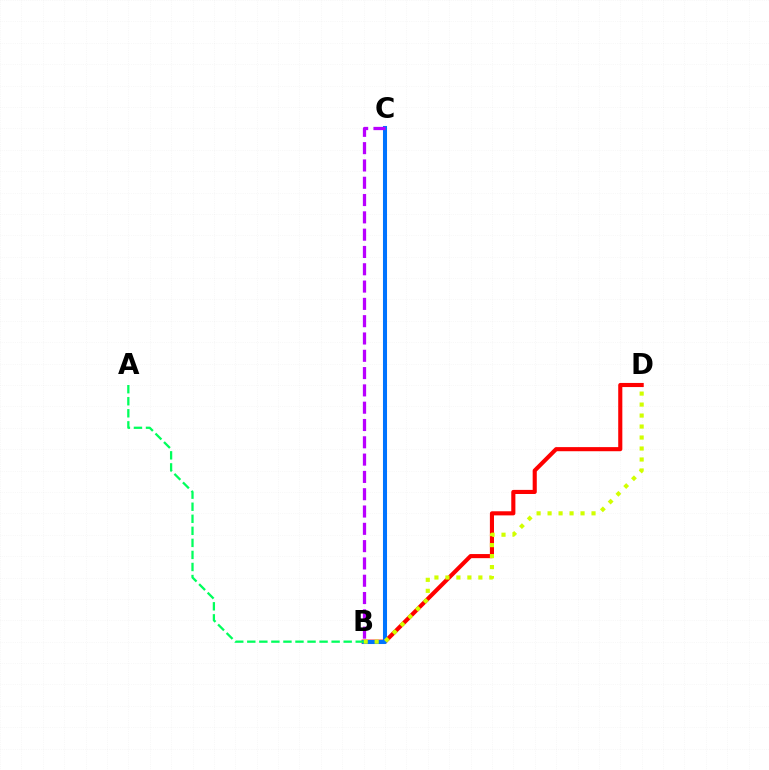{('B', 'D'): [{'color': '#ff0000', 'line_style': 'solid', 'thickness': 2.96}, {'color': '#d1ff00', 'line_style': 'dotted', 'thickness': 2.98}], ('B', 'C'): [{'color': '#0074ff', 'line_style': 'solid', 'thickness': 2.92}, {'color': '#b900ff', 'line_style': 'dashed', 'thickness': 2.35}], ('A', 'B'): [{'color': '#00ff5c', 'line_style': 'dashed', 'thickness': 1.64}]}